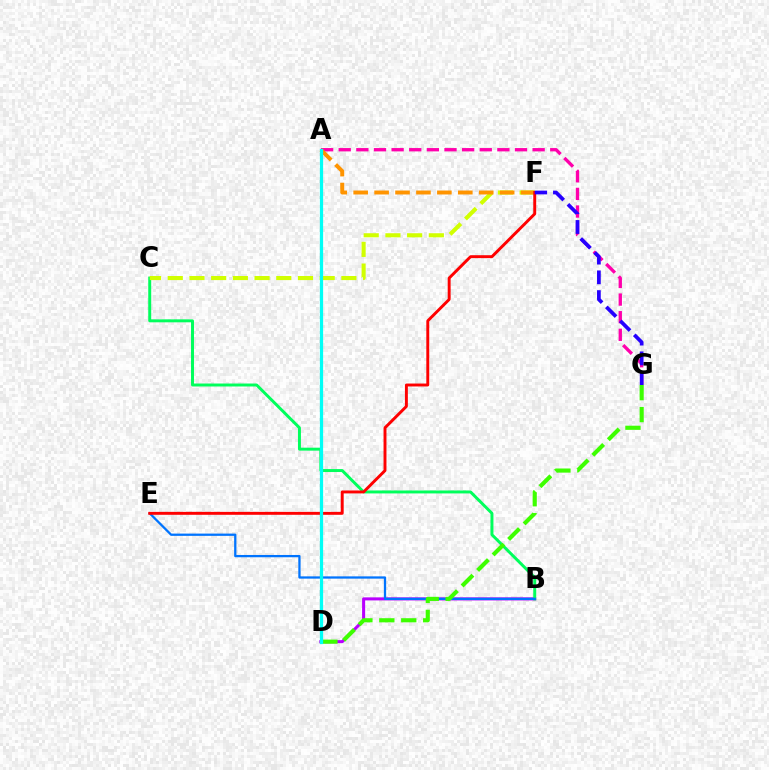{('B', 'D'): [{'color': '#b900ff', 'line_style': 'solid', 'thickness': 2.19}], ('B', 'C'): [{'color': '#00ff5c', 'line_style': 'solid', 'thickness': 2.13}], ('A', 'G'): [{'color': '#ff00ac', 'line_style': 'dashed', 'thickness': 2.39}], ('C', 'F'): [{'color': '#d1ff00', 'line_style': 'dashed', 'thickness': 2.95}], ('A', 'F'): [{'color': '#ff9400', 'line_style': 'dashed', 'thickness': 2.84}], ('B', 'E'): [{'color': '#0074ff', 'line_style': 'solid', 'thickness': 1.64}], ('E', 'F'): [{'color': '#ff0000', 'line_style': 'solid', 'thickness': 2.11}], ('D', 'G'): [{'color': '#3dff00', 'line_style': 'dashed', 'thickness': 2.98}], ('F', 'G'): [{'color': '#2500ff', 'line_style': 'dashed', 'thickness': 2.68}], ('A', 'D'): [{'color': '#00fff6', 'line_style': 'solid', 'thickness': 2.33}]}